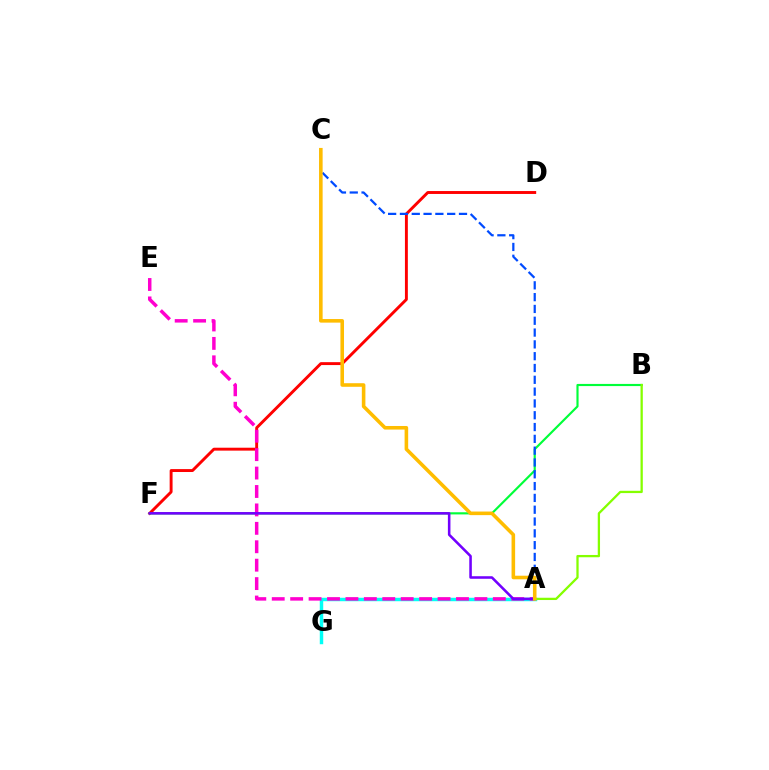{('D', 'F'): [{'color': '#ff0000', 'line_style': 'solid', 'thickness': 2.1}], ('B', 'F'): [{'color': '#00ff39', 'line_style': 'solid', 'thickness': 1.55}], ('A', 'C'): [{'color': '#004bff', 'line_style': 'dashed', 'thickness': 1.6}, {'color': '#ffbd00', 'line_style': 'solid', 'thickness': 2.58}], ('A', 'G'): [{'color': '#00fff6', 'line_style': 'solid', 'thickness': 2.48}], ('A', 'B'): [{'color': '#84ff00', 'line_style': 'solid', 'thickness': 1.64}], ('A', 'E'): [{'color': '#ff00cf', 'line_style': 'dashed', 'thickness': 2.5}], ('A', 'F'): [{'color': '#7200ff', 'line_style': 'solid', 'thickness': 1.84}]}